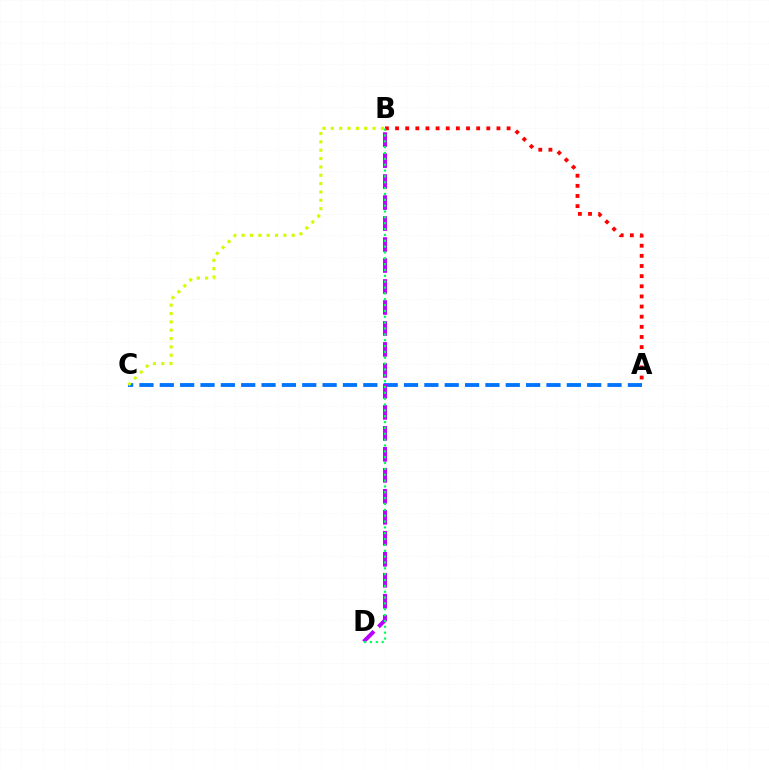{('A', 'B'): [{'color': '#ff0000', 'line_style': 'dotted', 'thickness': 2.75}], ('A', 'C'): [{'color': '#0074ff', 'line_style': 'dashed', 'thickness': 2.76}], ('B', 'D'): [{'color': '#b900ff', 'line_style': 'dashed', 'thickness': 2.85}, {'color': '#00ff5c', 'line_style': 'dotted', 'thickness': 1.59}], ('B', 'C'): [{'color': '#d1ff00', 'line_style': 'dotted', 'thickness': 2.27}]}